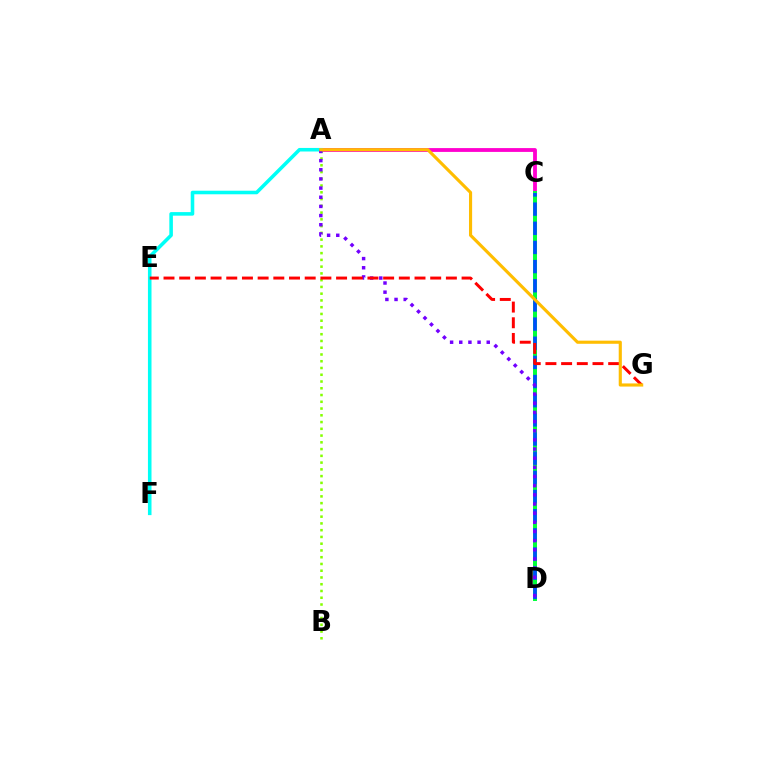{('A', 'C'): [{'color': '#ff00cf', 'line_style': 'solid', 'thickness': 2.75}], ('A', 'F'): [{'color': '#00fff6', 'line_style': 'solid', 'thickness': 2.57}], ('C', 'D'): [{'color': '#00ff39', 'line_style': 'solid', 'thickness': 2.86}, {'color': '#004bff', 'line_style': 'dashed', 'thickness': 2.6}], ('A', 'B'): [{'color': '#84ff00', 'line_style': 'dotted', 'thickness': 1.84}], ('A', 'D'): [{'color': '#7200ff', 'line_style': 'dotted', 'thickness': 2.49}], ('E', 'G'): [{'color': '#ff0000', 'line_style': 'dashed', 'thickness': 2.13}], ('A', 'G'): [{'color': '#ffbd00', 'line_style': 'solid', 'thickness': 2.25}]}